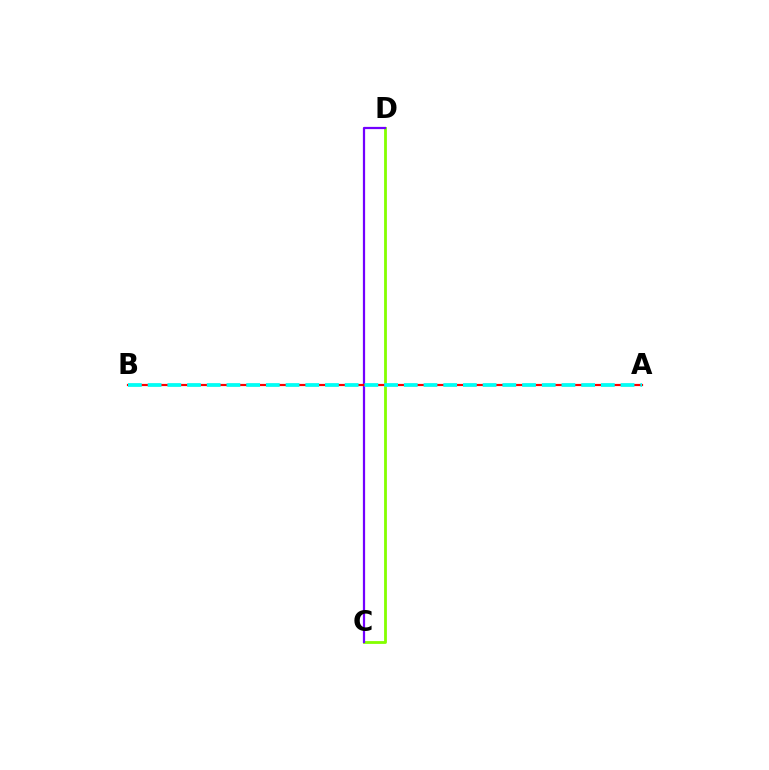{('C', 'D'): [{'color': '#84ff00', 'line_style': 'solid', 'thickness': 2.02}, {'color': '#7200ff', 'line_style': 'solid', 'thickness': 1.61}], ('A', 'B'): [{'color': '#ff0000', 'line_style': 'solid', 'thickness': 1.58}, {'color': '#00fff6', 'line_style': 'dashed', 'thickness': 2.68}]}